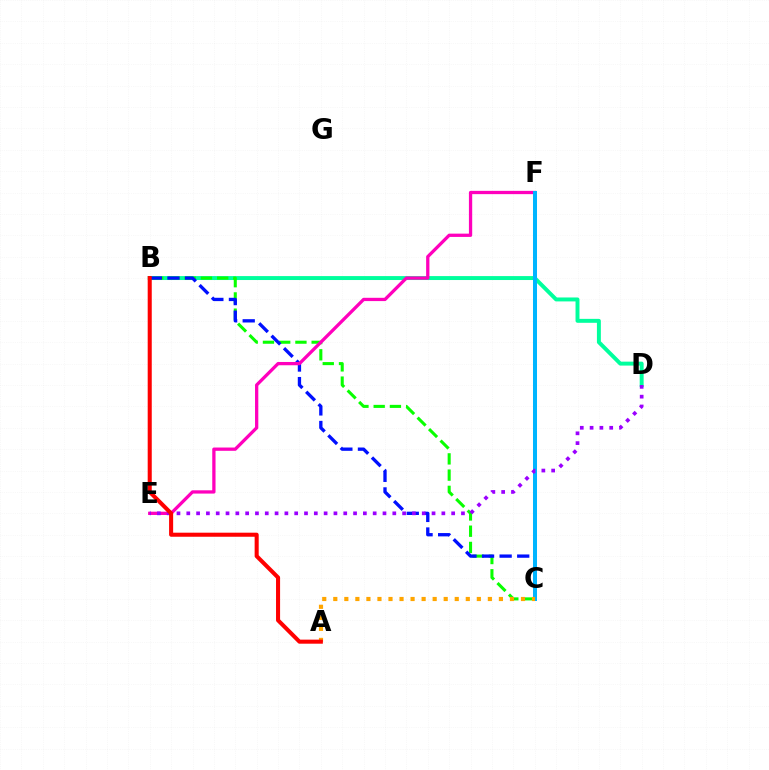{('B', 'D'): [{'color': '#00ff9d', 'line_style': 'solid', 'thickness': 2.84}], ('B', 'C'): [{'color': '#08ff00', 'line_style': 'dashed', 'thickness': 2.21}, {'color': '#0010ff', 'line_style': 'dashed', 'thickness': 2.39}], ('E', 'F'): [{'color': '#ff00bd', 'line_style': 'solid', 'thickness': 2.36}], ('C', 'F'): [{'color': '#b3ff00', 'line_style': 'dashed', 'thickness': 2.66}, {'color': '#00b5ff', 'line_style': 'solid', 'thickness': 2.89}], ('A', 'C'): [{'color': '#ffa500', 'line_style': 'dotted', 'thickness': 3.0}], ('D', 'E'): [{'color': '#9b00ff', 'line_style': 'dotted', 'thickness': 2.67}], ('A', 'B'): [{'color': '#ff0000', 'line_style': 'solid', 'thickness': 2.92}]}